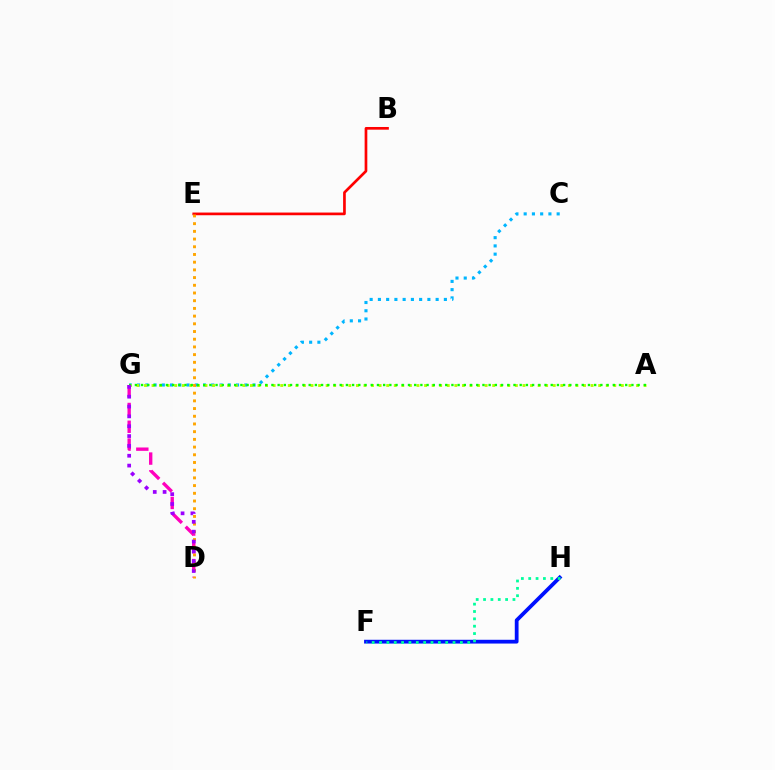{('C', 'G'): [{'color': '#00b5ff', 'line_style': 'dotted', 'thickness': 2.24}], ('B', 'E'): [{'color': '#ff0000', 'line_style': 'solid', 'thickness': 1.94}], ('A', 'G'): [{'color': '#b3ff00', 'line_style': 'dotted', 'thickness': 2.06}, {'color': '#08ff00', 'line_style': 'dotted', 'thickness': 1.69}], ('D', 'G'): [{'color': '#ff00bd', 'line_style': 'dashed', 'thickness': 2.42}, {'color': '#9b00ff', 'line_style': 'dotted', 'thickness': 2.67}], ('D', 'E'): [{'color': '#ffa500', 'line_style': 'dotted', 'thickness': 2.09}], ('F', 'H'): [{'color': '#0010ff', 'line_style': 'solid', 'thickness': 2.72}, {'color': '#00ff9d', 'line_style': 'dotted', 'thickness': 2.0}]}